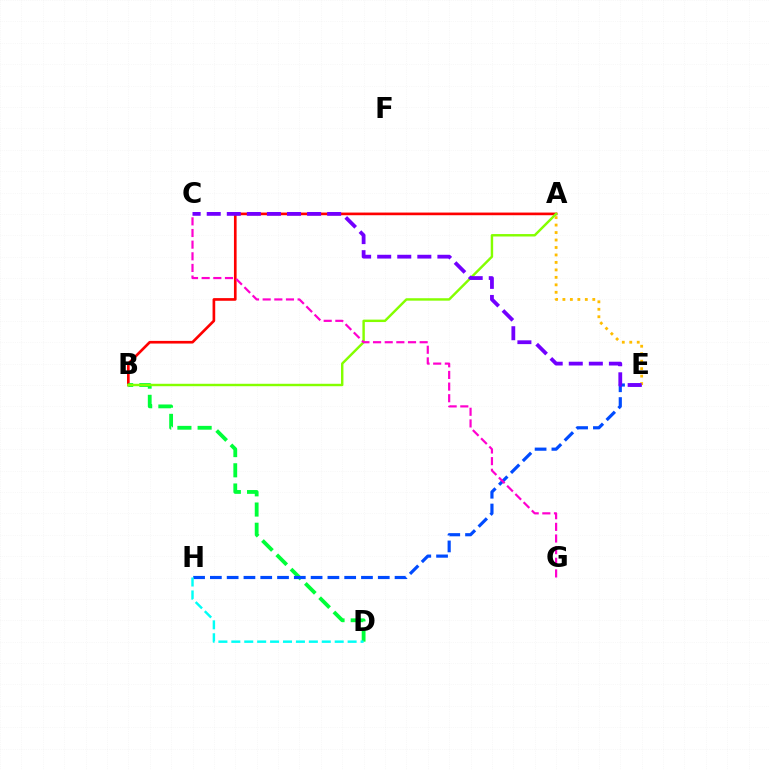{('A', 'B'): [{'color': '#ff0000', 'line_style': 'solid', 'thickness': 1.91}, {'color': '#84ff00', 'line_style': 'solid', 'thickness': 1.75}], ('B', 'D'): [{'color': '#00ff39', 'line_style': 'dashed', 'thickness': 2.75}], ('E', 'H'): [{'color': '#004bff', 'line_style': 'dashed', 'thickness': 2.28}], ('A', 'E'): [{'color': '#ffbd00', 'line_style': 'dotted', 'thickness': 2.03}], ('D', 'H'): [{'color': '#00fff6', 'line_style': 'dashed', 'thickness': 1.76}], ('C', 'G'): [{'color': '#ff00cf', 'line_style': 'dashed', 'thickness': 1.58}], ('C', 'E'): [{'color': '#7200ff', 'line_style': 'dashed', 'thickness': 2.73}]}